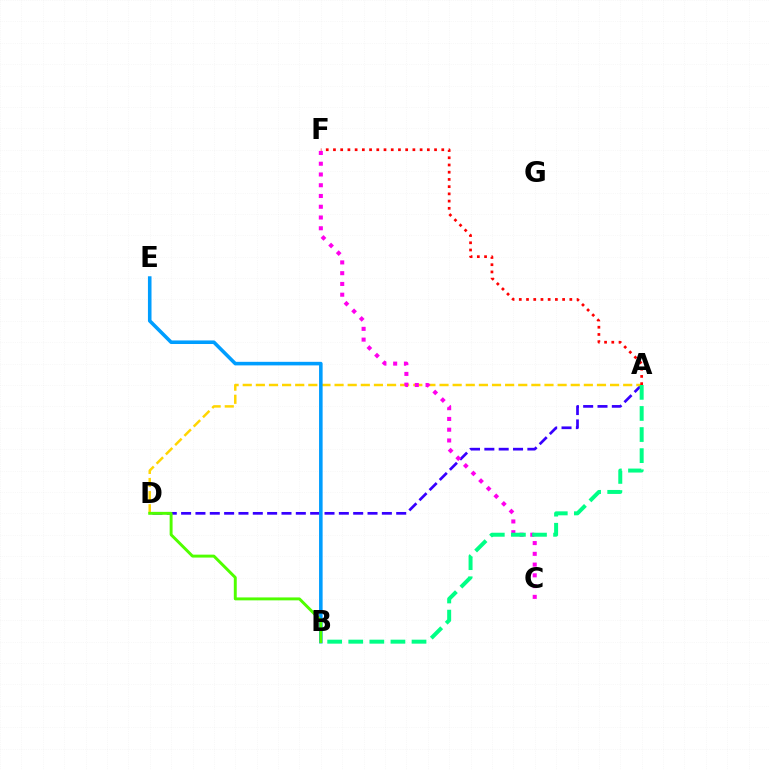{('A', 'D'): [{'color': '#3700ff', 'line_style': 'dashed', 'thickness': 1.95}, {'color': '#ffd500', 'line_style': 'dashed', 'thickness': 1.78}], ('C', 'F'): [{'color': '#ff00ed', 'line_style': 'dotted', 'thickness': 2.92}], ('A', 'B'): [{'color': '#00ff86', 'line_style': 'dashed', 'thickness': 2.87}], ('B', 'E'): [{'color': '#009eff', 'line_style': 'solid', 'thickness': 2.57}], ('A', 'F'): [{'color': '#ff0000', 'line_style': 'dotted', 'thickness': 1.96}], ('B', 'D'): [{'color': '#4fff00', 'line_style': 'solid', 'thickness': 2.11}]}